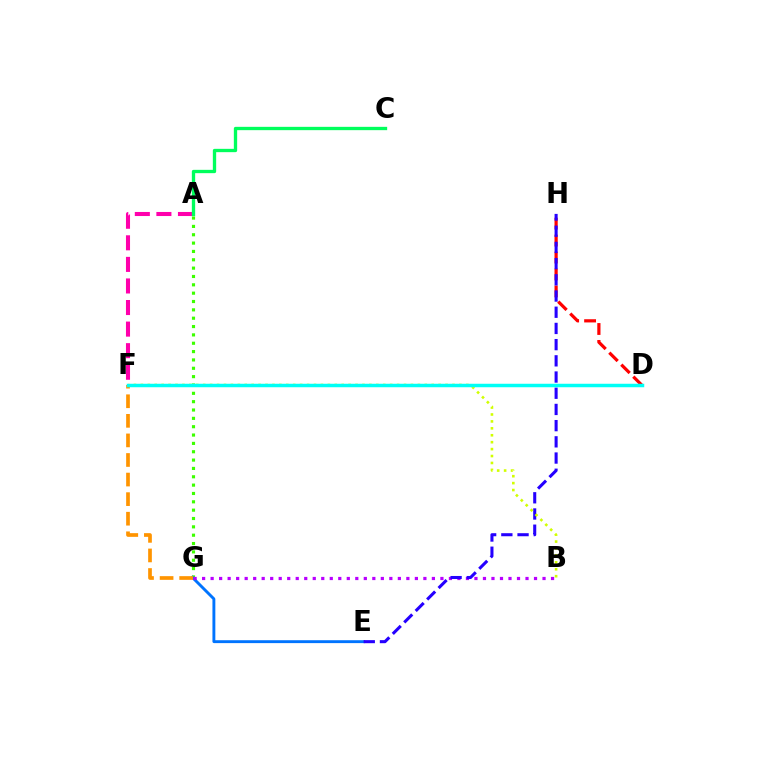{('D', 'H'): [{'color': '#ff0000', 'line_style': 'dashed', 'thickness': 2.3}], ('A', 'G'): [{'color': '#3dff00', 'line_style': 'dotted', 'thickness': 2.27}], ('A', 'F'): [{'color': '#ff00ac', 'line_style': 'dashed', 'thickness': 2.93}], ('E', 'G'): [{'color': '#0074ff', 'line_style': 'solid', 'thickness': 2.08}], ('A', 'C'): [{'color': '#00ff5c', 'line_style': 'solid', 'thickness': 2.39}], ('B', 'G'): [{'color': '#b900ff', 'line_style': 'dotted', 'thickness': 2.31}], ('F', 'G'): [{'color': '#ff9400', 'line_style': 'dashed', 'thickness': 2.66}], ('E', 'H'): [{'color': '#2500ff', 'line_style': 'dashed', 'thickness': 2.2}], ('B', 'F'): [{'color': '#d1ff00', 'line_style': 'dotted', 'thickness': 1.88}], ('D', 'F'): [{'color': '#00fff6', 'line_style': 'solid', 'thickness': 2.51}]}